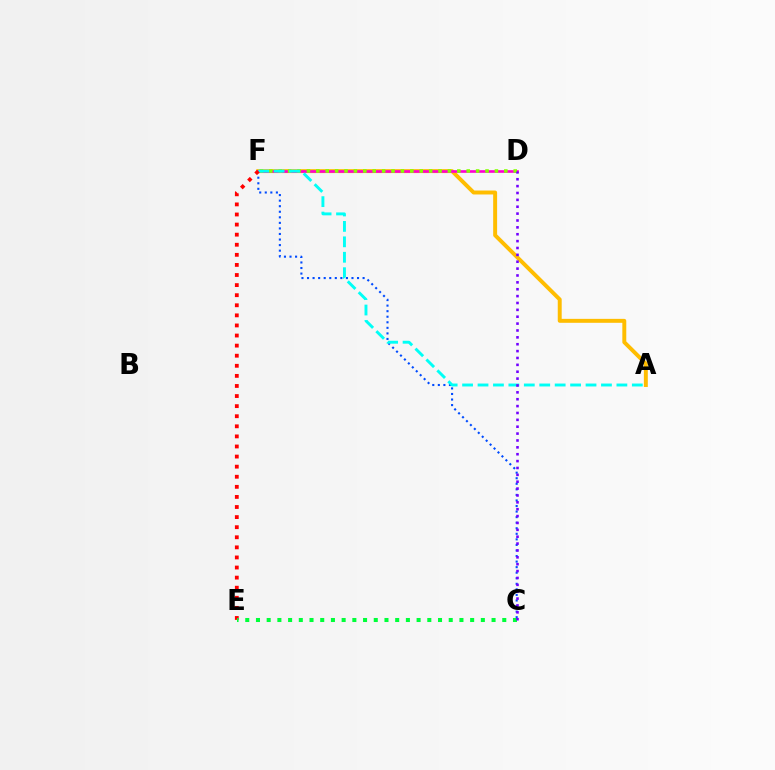{('C', 'F'): [{'color': '#004bff', 'line_style': 'dotted', 'thickness': 1.51}], ('A', 'F'): [{'color': '#ffbd00', 'line_style': 'solid', 'thickness': 2.83}, {'color': '#00fff6', 'line_style': 'dashed', 'thickness': 2.1}], ('D', 'F'): [{'color': '#ff00cf', 'line_style': 'solid', 'thickness': 1.91}, {'color': '#84ff00', 'line_style': 'dotted', 'thickness': 2.55}], ('E', 'F'): [{'color': '#ff0000', 'line_style': 'dotted', 'thickness': 2.74}], ('C', 'E'): [{'color': '#00ff39', 'line_style': 'dotted', 'thickness': 2.91}], ('C', 'D'): [{'color': '#7200ff', 'line_style': 'dotted', 'thickness': 1.87}]}